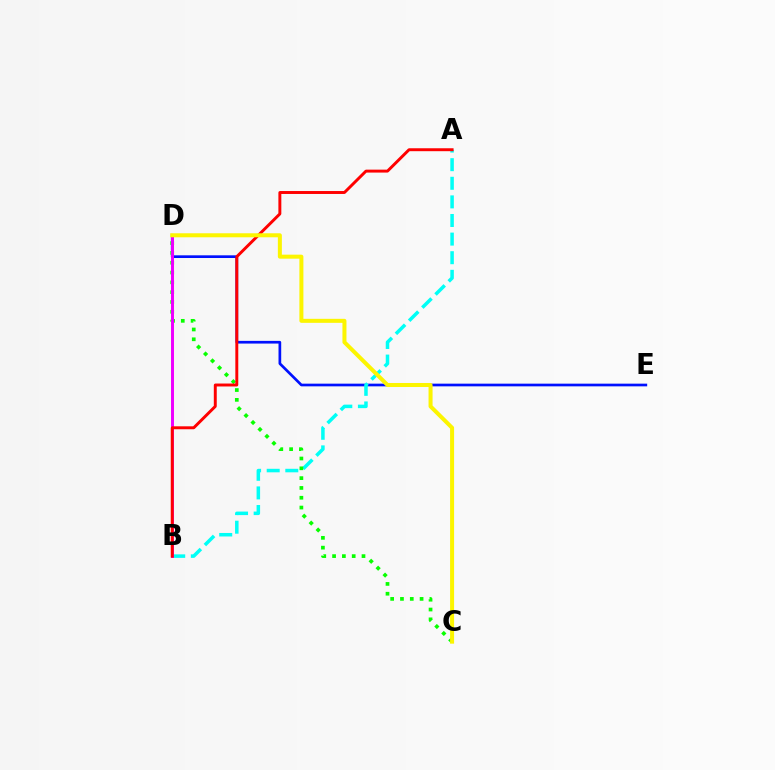{('D', 'E'): [{'color': '#0010ff', 'line_style': 'solid', 'thickness': 1.94}], ('A', 'B'): [{'color': '#00fff6', 'line_style': 'dashed', 'thickness': 2.53}, {'color': '#ff0000', 'line_style': 'solid', 'thickness': 2.12}], ('C', 'D'): [{'color': '#08ff00', 'line_style': 'dotted', 'thickness': 2.67}, {'color': '#fcf500', 'line_style': 'solid', 'thickness': 2.89}], ('B', 'D'): [{'color': '#ee00ff', 'line_style': 'solid', 'thickness': 2.13}]}